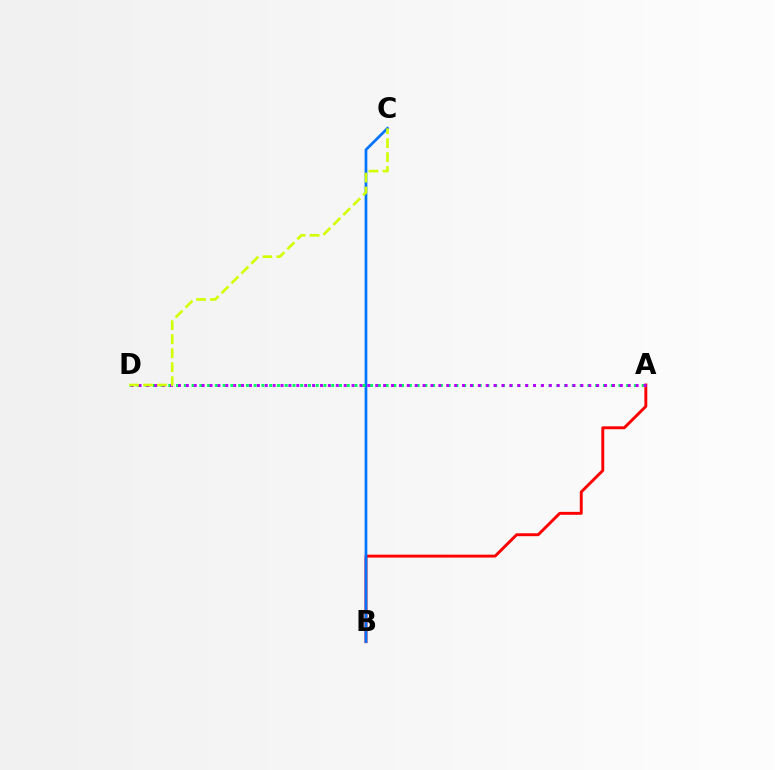{('A', 'B'): [{'color': '#ff0000', 'line_style': 'solid', 'thickness': 2.1}], ('B', 'C'): [{'color': '#0074ff', 'line_style': 'solid', 'thickness': 1.97}], ('A', 'D'): [{'color': '#00ff5c', 'line_style': 'dotted', 'thickness': 2.11}, {'color': '#b900ff', 'line_style': 'dotted', 'thickness': 2.14}], ('C', 'D'): [{'color': '#d1ff00', 'line_style': 'dashed', 'thickness': 1.9}]}